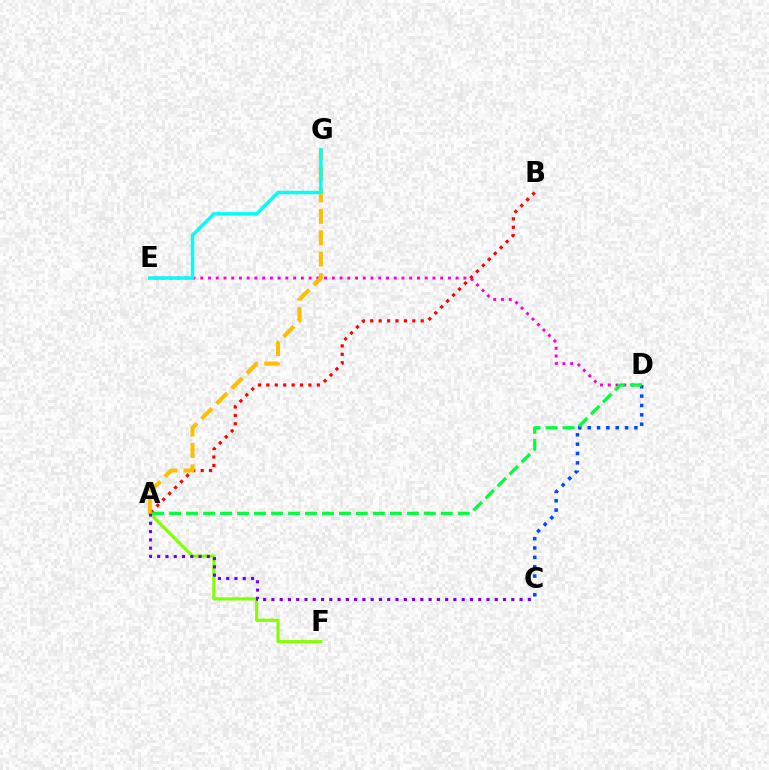{('D', 'E'): [{'color': '#ff00cf', 'line_style': 'dotted', 'thickness': 2.1}], ('A', 'B'): [{'color': '#ff0000', 'line_style': 'dotted', 'thickness': 2.29}], ('C', 'D'): [{'color': '#004bff', 'line_style': 'dotted', 'thickness': 2.54}], ('A', 'F'): [{'color': '#84ff00', 'line_style': 'solid', 'thickness': 2.29}], ('A', 'D'): [{'color': '#00ff39', 'line_style': 'dashed', 'thickness': 2.31}], ('A', 'C'): [{'color': '#7200ff', 'line_style': 'dotted', 'thickness': 2.25}], ('A', 'G'): [{'color': '#ffbd00', 'line_style': 'dashed', 'thickness': 2.91}], ('E', 'G'): [{'color': '#00fff6', 'line_style': 'solid', 'thickness': 2.51}]}